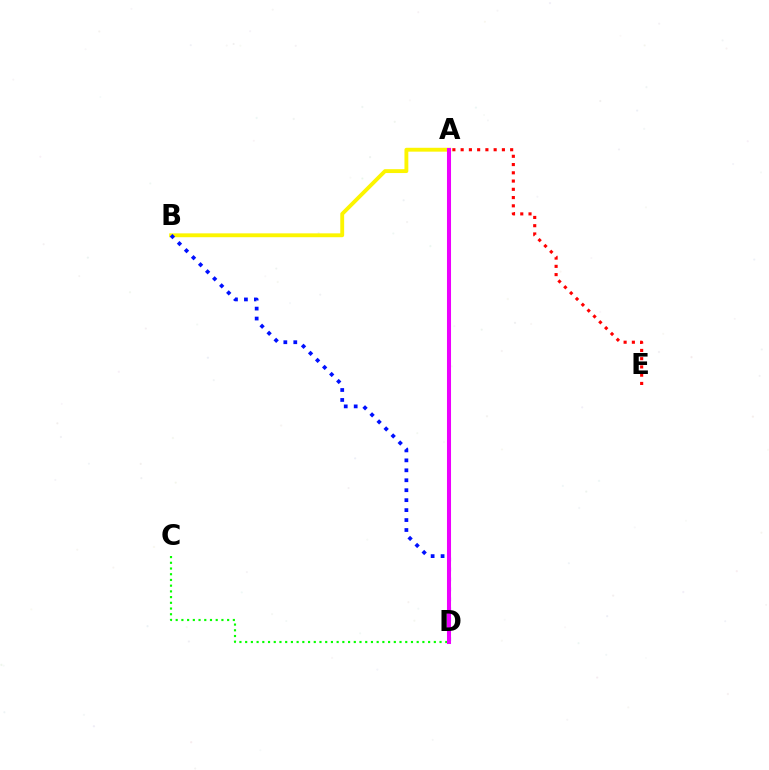{('A', 'B'): [{'color': '#fcf500', 'line_style': 'solid', 'thickness': 2.78}], ('B', 'D'): [{'color': '#0010ff', 'line_style': 'dotted', 'thickness': 2.7}], ('C', 'D'): [{'color': '#08ff00', 'line_style': 'dotted', 'thickness': 1.55}], ('A', 'D'): [{'color': '#00fff6', 'line_style': 'dashed', 'thickness': 1.88}, {'color': '#ee00ff', 'line_style': 'solid', 'thickness': 2.91}], ('A', 'E'): [{'color': '#ff0000', 'line_style': 'dotted', 'thickness': 2.24}]}